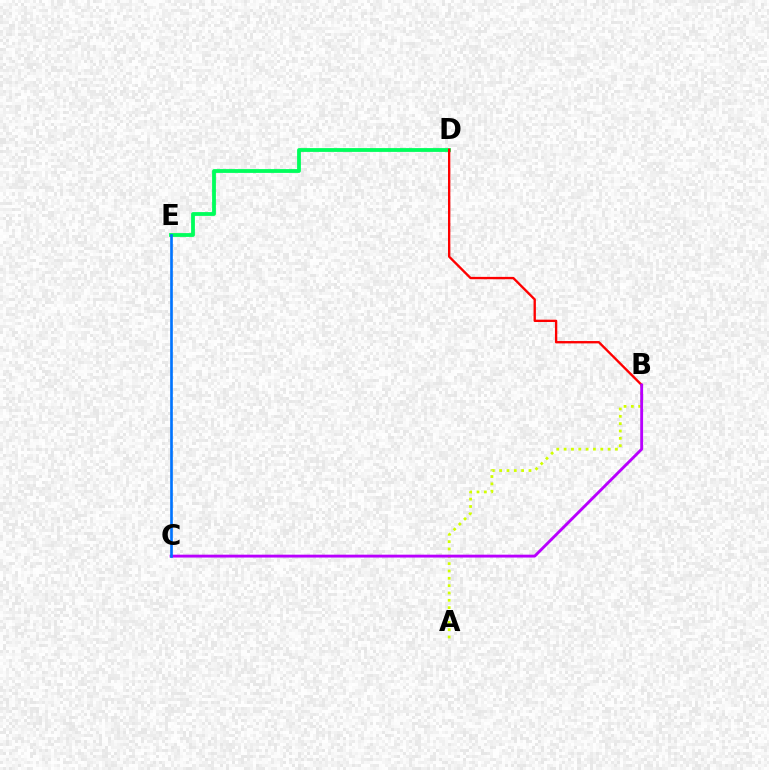{('D', 'E'): [{'color': '#00ff5c', 'line_style': 'solid', 'thickness': 2.74}], ('A', 'B'): [{'color': '#d1ff00', 'line_style': 'dotted', 'thickness': 1.99}], ('B', 'D'): [{'color': '#ff0000', 'line_style': 'solid', 'thickness': 1.69}], ('B', 'C'): [{'color': '#b900ff', 'line_style': 'solid', 'thickness': 2.07}], ('C', 'E'): [{'color': '#0074ff', 'line_style': 'solid', 'thickness': 1.91}]}